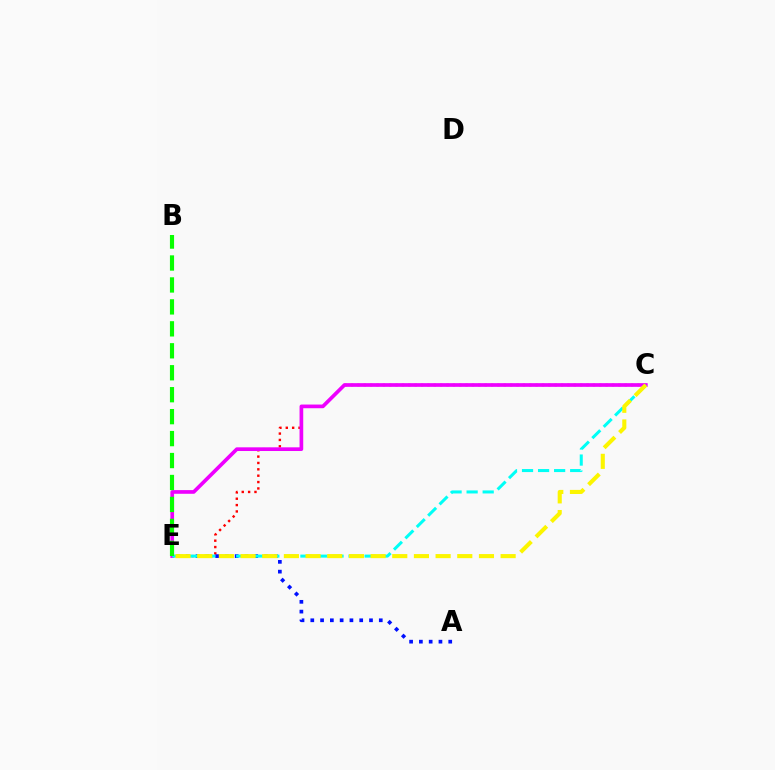{('C', 'E'): [{'color': '#ff0000', 'line_style': 'dotted', 'thickness': 1.73}, {'color': '#ee00ff', 'line_style': 'solid', 'thickness': 2.65}, {'color': '#00fff6', 'line_style': 'dashed', 'thickness': 2.18}, {'color': '#fcf500', 'line_style': 'dashed', 'thickness': 2.94}], ('A', 'E'): [{'color': '#0010ff', 'line_style': 'dotted', 'thickness': 2.66}], ('B', 'E'): [{'color': '#08ff00', 'line_style': 'dashed', 'thickness': 2.98}]}